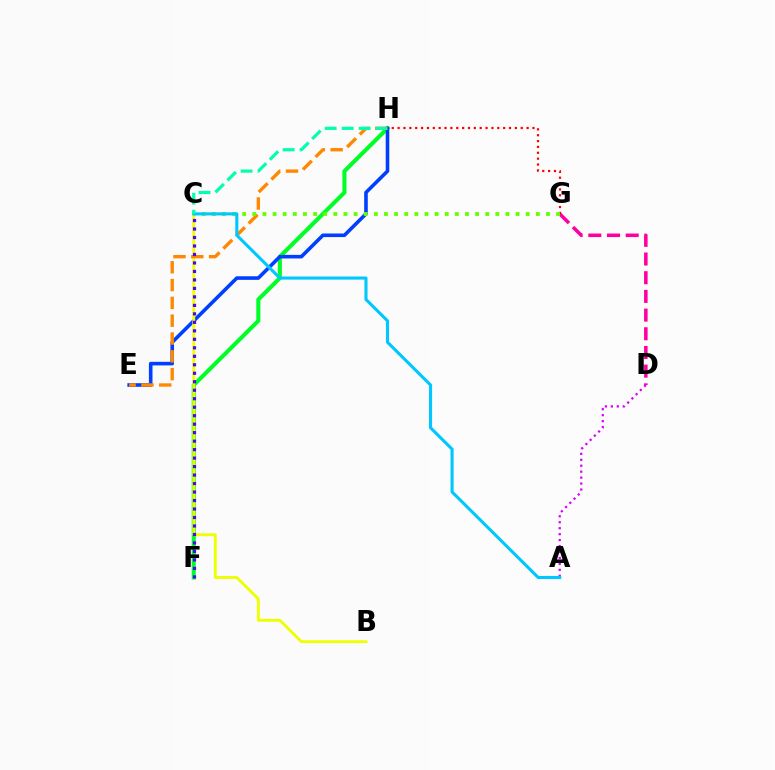{('F', 'H'): [{'color': '#00ff27', 'line_style': 'solid', 'thickness': 2.93}], ('D', 'G'): [{'color': '#ff00a0', 'line_style': 'dashed', 'thickness': 2.54}], ('E', 'H'): [{'color': '#003fff', 'line_style': 'solid', 'thickness': 2.59}, {'color': '#ff8800', 'line_style': 'dashed', 'thickness': 2.42}], ('B', 'C'): [{'color': '#eeff00', 'line_style': 'solid', 'thickness': 2.06}], ('G', 'H'): [{'color': '#ff0000', 'line_style': 'dotted', 'thickness': 1.59}], ('A', 'D'): [{'color': '#d600ff', 'line_style': 'dotted', 'thickness': 1.62}], ('C', 'F'): [{'color': '#4f00ff', 'line_style': 'dotted', 'thickness': 2.31}], ('C', 'G'): [{'color': '#66ff00', 'line_style': 'dotted', 'thickness': 2.75}], ('A', 'C'): [{'color': '#00c7ff', 'line_style': 'solid', 'thickness': 2.23}], ('C', 'H'): [{'color': '#00ffaf', 'line_style': 'dashed', 'thickness': 2.3}]}